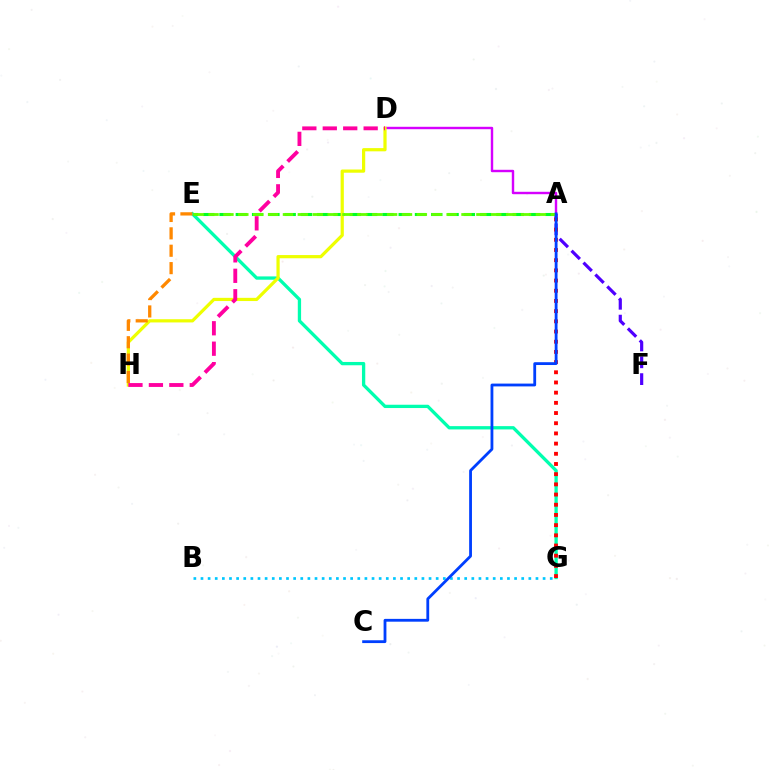{('A', 'D'): [{'color': '#d600ff', 'line_style': 'solid', 'thickness': 1.74}], ('E', 'G'): [{'color': '#00ffaf', 'line_style': 'solid', 'thickness': 2.38}], ('A', 'F'): [{'color': '#4f00ff', 'line_style': 'dashed', 'thickness': 2.29}], ('A', 'G'): [{'color': '#ff0000', 'line_style': 'dotted', 'thickness': 2.77}], ('A', 'E'): [{'color': '#00ff27', 'line_style': 'dashed', 'thickness': 2.21}, {'color': '#66ff00', 'line_style': 'dashed', 'thickness': 2.02}], ('B', 'G'): [{'color': '#00c7ff', 'line_style': 'dotted', 'thickness': 1.94}], ('D', 'H'): [{'color': '#eeff00', 'line_style': 'solid', 'thickness': 2.32}, {'color': '#ff00a0', 'line_style': 'dashed', 'thickness': 2.78}], ('E', 'H'): [{'color': '#ff8800', 'line_style': 'dashed', 'thickness': 2.36}], ('A', 'C'): [{'color': '#003fff', 'line_style': 'solid', 'thickness': 2.03}]}